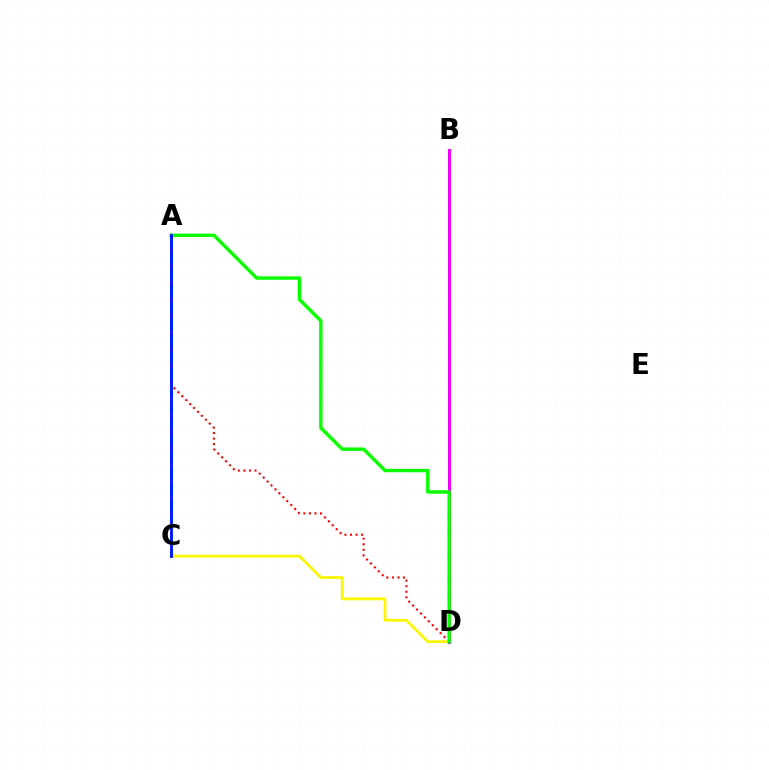{('A', 'D'): [{'color': '#ff0000', 'line_style': 'dotted', 'thickness': 1.51}, {'color': '#08ff00', 'line_style': 'solid', 'thickness': 2.46}], ('A', 'C'): [{'color': '#00fff6', 'line_style': 'dashed', 'thickness': 2.25}, {'color': '#0010ff', 'line_style': 'solid', 'thickness': 2.02}], ('C', 'D'): [{'color': '#fcf500', 'line_style': 'solid', 'thickness': 2.0}], ('B', 'D'): [{'color': '#ee00ff', 'line_style': 'solid', 'thickness': 2.17}]}